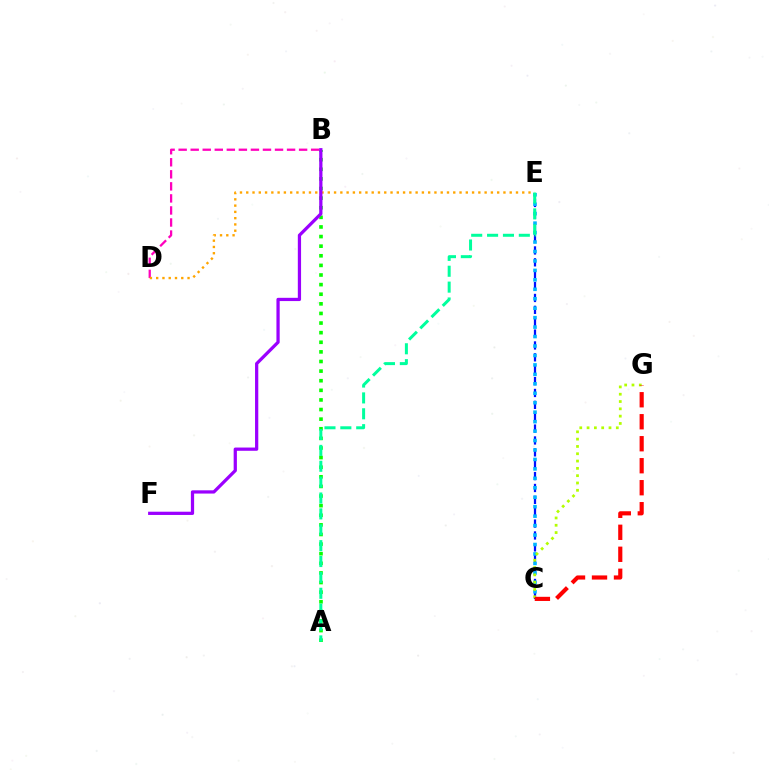{('B', 'D'): [{'color': '#ff00bd', 'line_style': 'dashed', 'thickness': 1.64}], ('C', 'E'): [{'color': '#0010ff', 'line_style': 'dashed', 'thickness': 1.61}, {'color': '#00b5ff', 'line_style': 'dotted', 'thickness': 2.57}], ('D', 'E'): [{'color': '#ffa500', 'line_style': 'dotted', 'thickness': 1.7}], ('A', 'B'): [{'color': '#08ff00', 'line_style': 'dotted', 'thickness': 2.61}], ('C', 'G'): [{'color': '#b3ff00', 'line_style': 'dotted', 'thickness': 1.99}, {'color': '#ff0000', 'line_style': 'dashed', 'thickness': 2.99}], ('A', 'E'): [{'color': '#00ff9d', 'line_style': 'dashed', 'thickness': 2.16}], ('B', 'F'): [{'color': '#9b00ff', 'line_style': 'solid', 'thickness': 2.34}]}